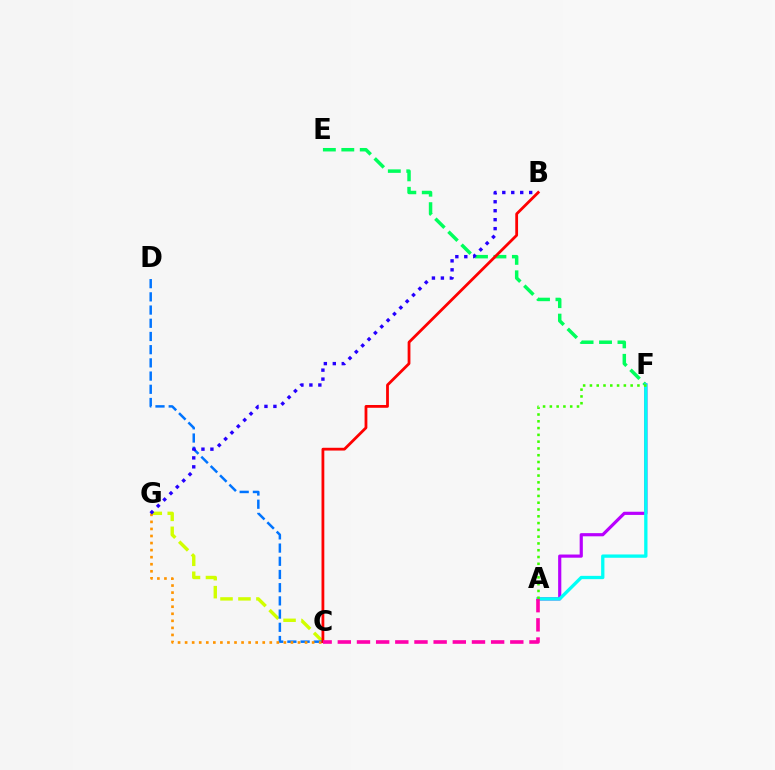{('E', 'F'): [{'color': '#00ff5c', 'line_style': 'dashed', 'thickness': 2.51}], ('C', 'G'): [{'color': '#d1ff00', 'line_style': 'dashed', 'thickness': 2.44}, {'color': '#ff9400', 'line_style': 'dotted', 'thickness': 1.92}], ('A', 'F'): [{'color': '#b900ff', 'line_style': 'solid', 'thickness': 2.29}, {'color': '#00fff6', 'line_style': 'solid', 'thickness': 2.38}, {'color': '#3dff00', 'line_style': 'dotted', 'thickness': 1.84}], ('C', 'D'): [{'color': '#0074ff', 'line_style': 'dashed', 'thickness': 1.79}], ('B', 'G'): [{'color': '#2500ff', 'line_style': 'dotted', 'thickness': 2.43}], ('B', 'C'): [{'color': '#ff0000', 'line_style': 'solid', 'thickness': 2.01}], ('A', 'C'): [{'color': '#ff00ac', 'line_style': 'dashed', 'thickness': 2.6}]}